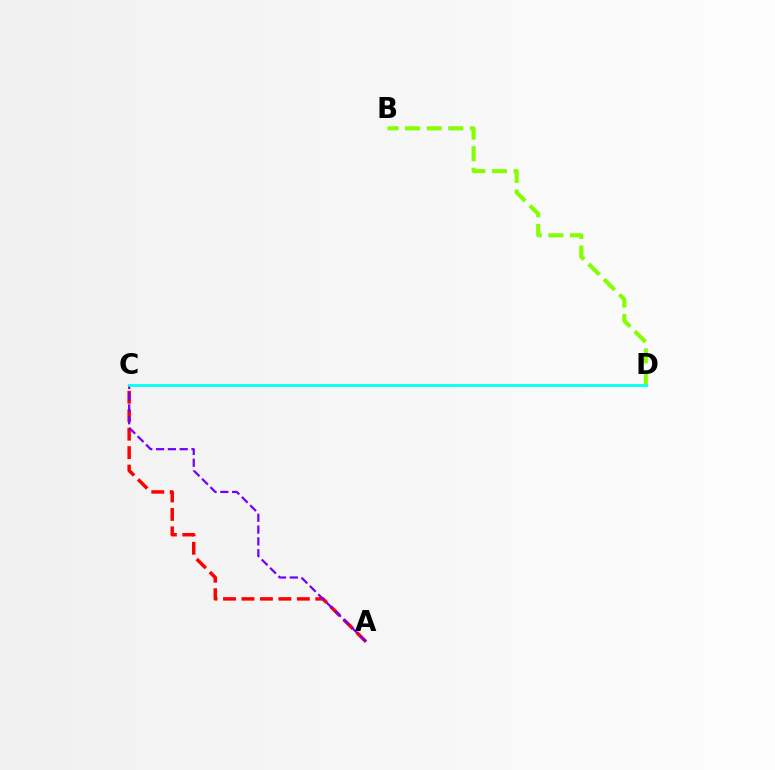{('A', 'C'): [{'color': '#ff0000', 'line_style': 'dashed', 'thickness': 2.51}, {'color': '#7200ff', 'line_style': 'dashed', 'thickness': 1.6}], ('B', 'D'): [{'color': '#84ff00', 'line_style': 'dashed', 'thickness': 2.94}], ('C', 'D'): [{'color': '#00fff6', 'line_style': 'solid', 'thickness': 1.99}]}